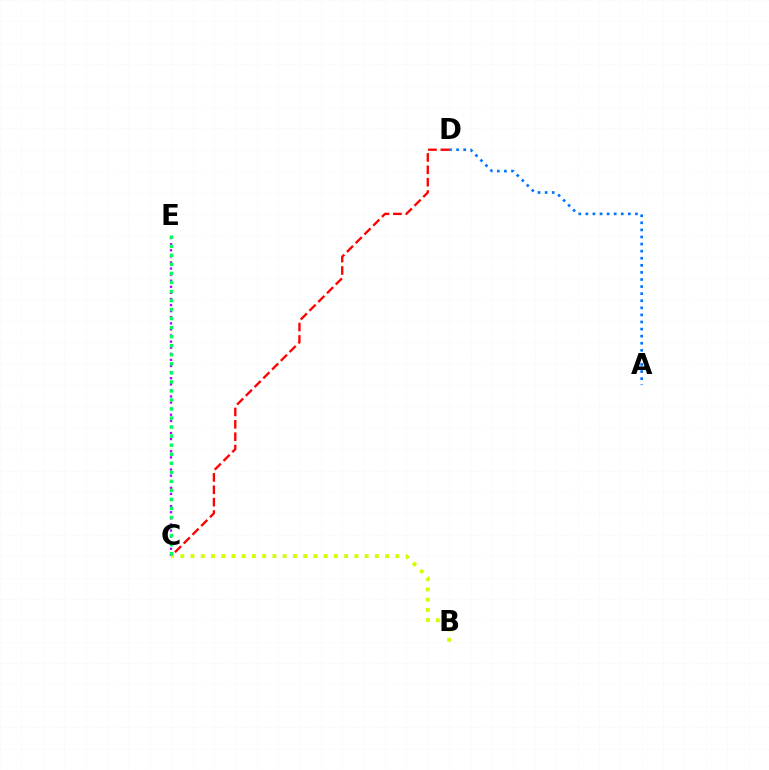{('A', 'D'): [{'color': '#0074ff', 'line_style': 'dotted', 'thickness': 1.92}], ('C', 'E'): [{'color': '#b900ff', 'line_style': 'dotted', 'thickness': 1.66}, {'color': '#00ff5c', 'line_style': 'dotted', 'thickness': 2.46}], ('C', 'D'): [{'color': '#ff0000', 'line_style': 'dashed', 'thickness': 1.68}], ('B', 'C'): [{'color': '#d1ff00', 'line_style': 'dotted', 'thickness': 2.78}]}